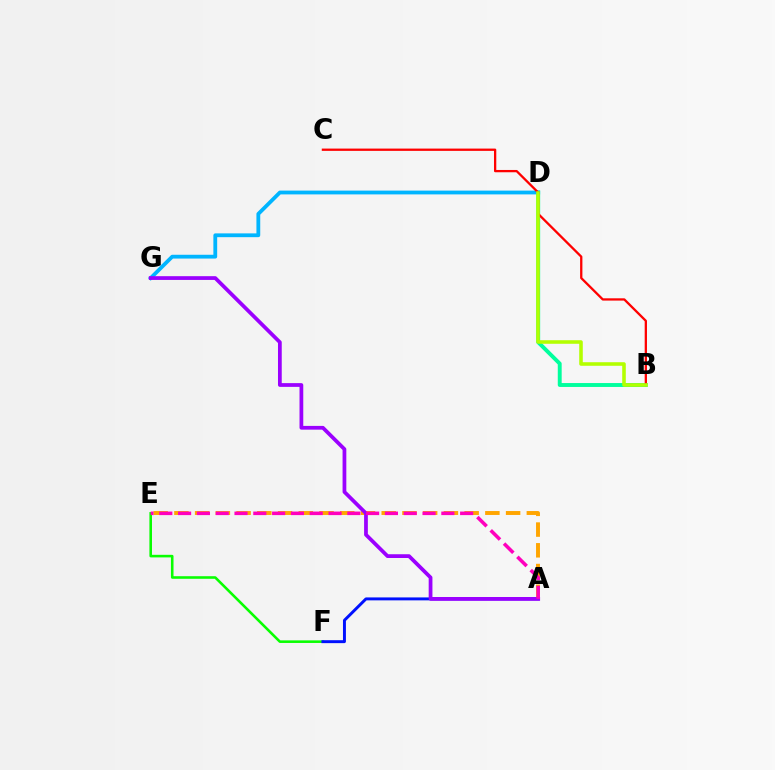{('B', 'D'): [{'color': '#00ff9d', 'line_style': 'solid', 'thickness': 2.81}, {'color': '#b3ff00', 'line_style': 'solid', 'thickness': 2.57}], ('E', 'F'): [{'color': '#08ff00', 'line_style': 'solid', 'thickness': 1.86}], ('A', 'E'): [{'color': '#ffa500', 'line_style': 'dashed', 'thickness': 2.82}, {'color': '#ff00bd', 'line_style': 'dashed', 'thickness': 2.55}], ('A', 'F'): [{'color': '#0010ff', 'line_style': 'solid', 'thickness': 2.12}], ('D', 'G'): [{'color': '#00b5ff', 'line_style': 'solid', 'thickness': 2.74}], ('B', 'C'): [{'color': '#ff0000', 'line_style': 'solid', 'thickness': 1.65}], ('A', 'G'): [{'color': '#9b00ff', 'line_style': 'solid', 'thickness': 2.7}]}